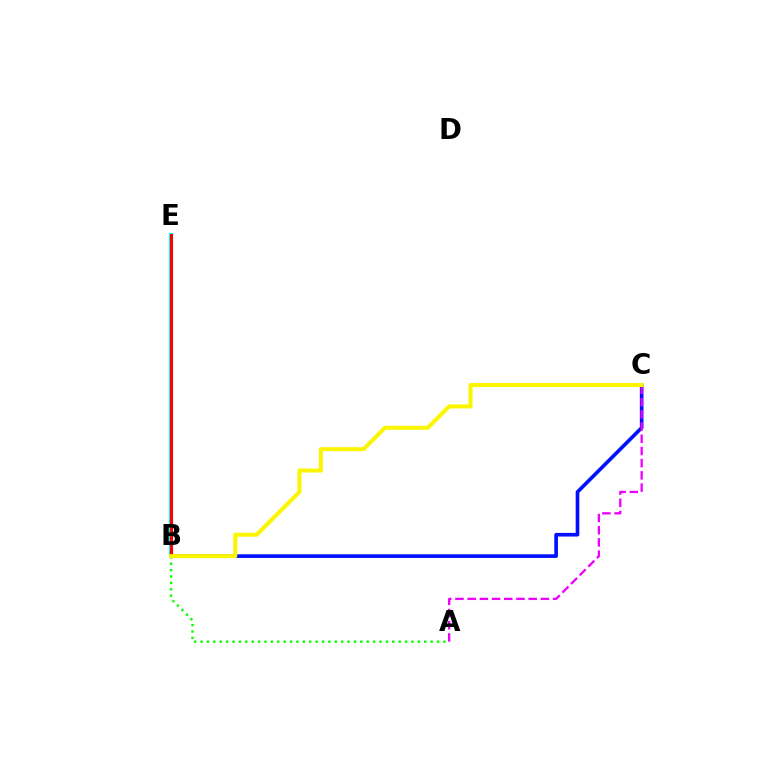{('B', 'C'): [{'color': '#0010ff', 'line_style': 'solid', 'thickness': 2.62}, {'color': '#fcf500', 'line_style': 'solid', 'thickness': 2.91}], ('B', 'E'): [{'color': '#00fff6', 'line_style': 'solid', 'thickness': 2.98}, {'color': '#ff0000', 'line_style': 'solid', 'thickness': 2.22}], ('A', 'C'): [{'color': '#ee00ff', 'line_style': 'dashed', 'thickness': 1.66}], ('A', 'B'): [{'color': '#08ff00', 'line_style': 'dotted', 'thickness': 1.74}]}